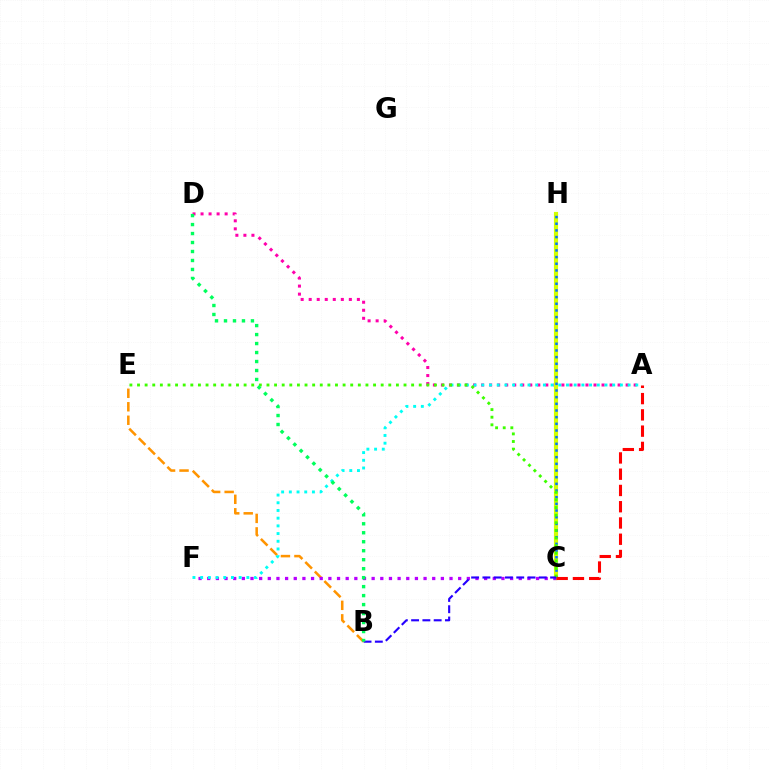{('A', 'D'): [{'color': '#ff00ac', 'line_style': 'dotted', 'thickness': 2.18}], ('C', 'H'): [{'color': '#d1ff00', 'line_style': 'solid', 'thickness': 2.99}, {'color': '#0074ff', 'line_style': 'dotted', 'thickness': 1.81}], ('B', 'E'): [{'color': '#ff9400', 'line_style': 'dashed', 'thickness': 1.83}], ('C', 'F'): [{'color': '#b900ff', 'line_style': 'dotted', 'thickness': 2.35}], ('A', 'F'): [{'color': '#00fff6', 'line_style': 'dotted', 'thickness': 2.09}], ('C', 'E'): [{'color': '#3dff00', 'line_style': 'dotted', 'thickness': 2.07}], ('A', 'C'): [{'color': '#ff0000', 'line_style': 'dashed', 'thickness': 2.21}], ('B', 'C'): [{'color': '#2500ff', 'line_style': 'dashed', 'thickness': 1.53}], ('B', 'D'): [{'color': '#00ff5c', 'line_style': 'dotted', 'thickness': 2.44}]}